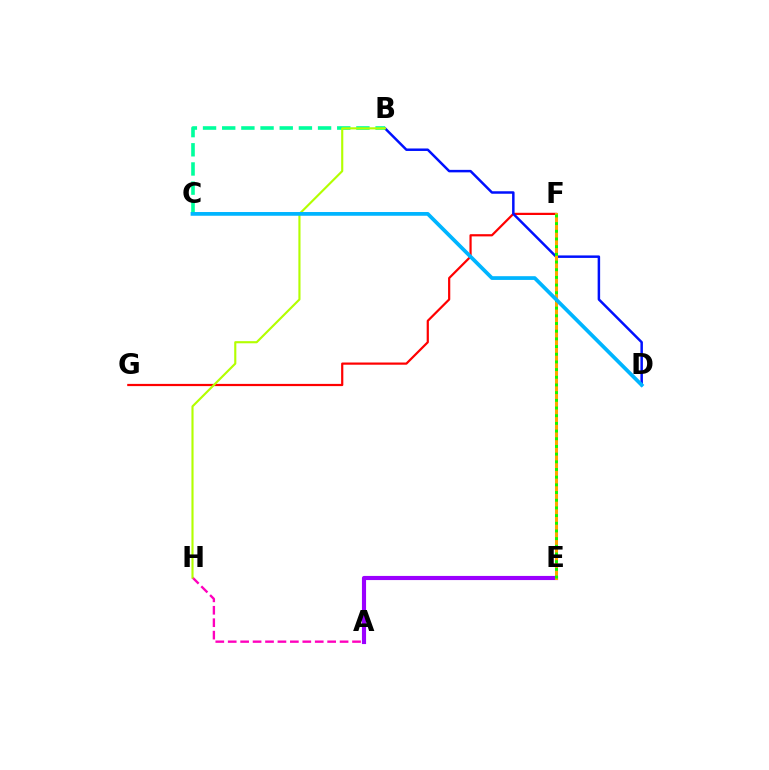{('A', 'H'): [{'color': '#ff00bd', 'line_style': 'dashed', 'thickness': 1.69}], ('F', 'G'): [{'color': '#ff0000', 'line_style': 'solid', 'thickness': 1.59}], ('A', 'E'): [{'color': '#9b00ff', 'line_style': 'solid', 'thickness': 2.98}], ('B', 'D'): [{'color': '#0010ff', 'line_style': 'solid', 'thickness': 1.79}], ('B', 'C'): [{'color': '#00ff9d', 'line_style': 'dashed', 'thickness': 2.6}], ('E', 'F'): [{'color': '#ffa500', 'line_style': 'solid', 'thickness': 2.18}, {'color': '#08ff00', 'line_style': 'dotted', 'thickness': 2.09}], ('B', 'H'): [{'color': '#b3ff00', 'line_style': 'solid', 'thickness': 1.54}], ('C', 'D'): [{'color': '#00b5ff', 'line_style': 'solid', 'thickness': 2.69}]}